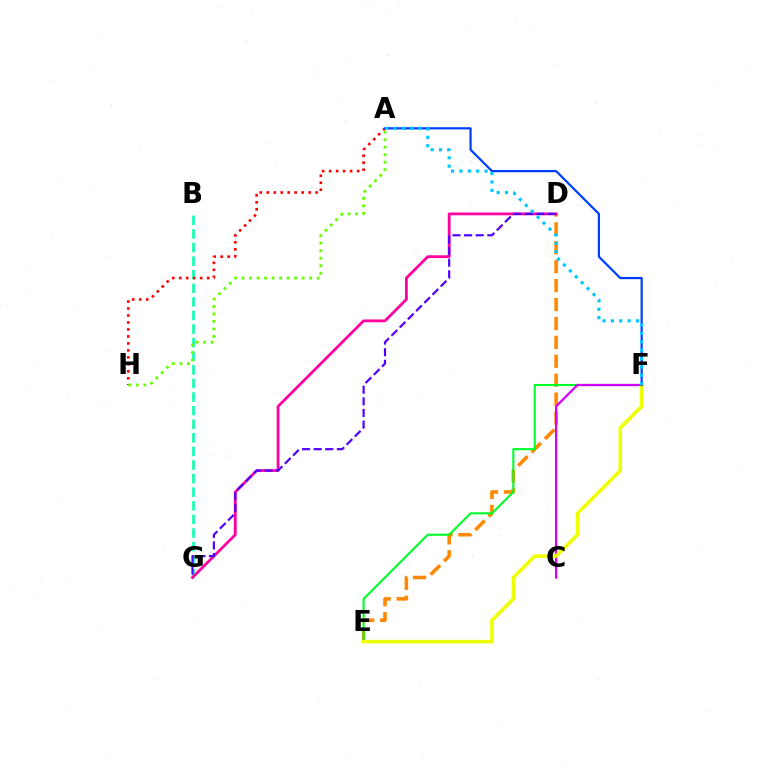{('B', 'G'): [{'color': '#00ffaf', 'line_style': 'dashed', 'thickness': 1.85}], ('D', 'E'): [{'color': '#ff8800', 'line_style': 'dashed', 'thickness': 2.57}], ('E', 'F'): [{'color': '#00ff27', 'line_style': 'solid', 'thickness': 1.51}, {'color': '#eeff00', 'line_style': 'solid', 'thickness': 2.56}], ('C', 'F'): [{'color': '#d600ff', 'line_style': 'solid', 'thickness': 1.64}], ('D', 'G'): [{'color': '#ff00a0', 'line_style': 'solid', 'thickness': 2.01}, {'color': '#4f00ff', 'line_style': 'dashed', 'thickness': 1.58}], ('A', 'H'): [{'color': '#ff0000', 'line_style': 'dotted', 'thickness': 1.9}, {'color': '#66ff00', 'line_style': 'dotted', 'thickness': 2.04}], ('A', 'F'): [{'color': '#003fff', 'line_style': 'solid', 'thickness': 1.6}, {'color': '#00c7ff', 'line_style': 'dotted', 'thickness': 2.27}]}